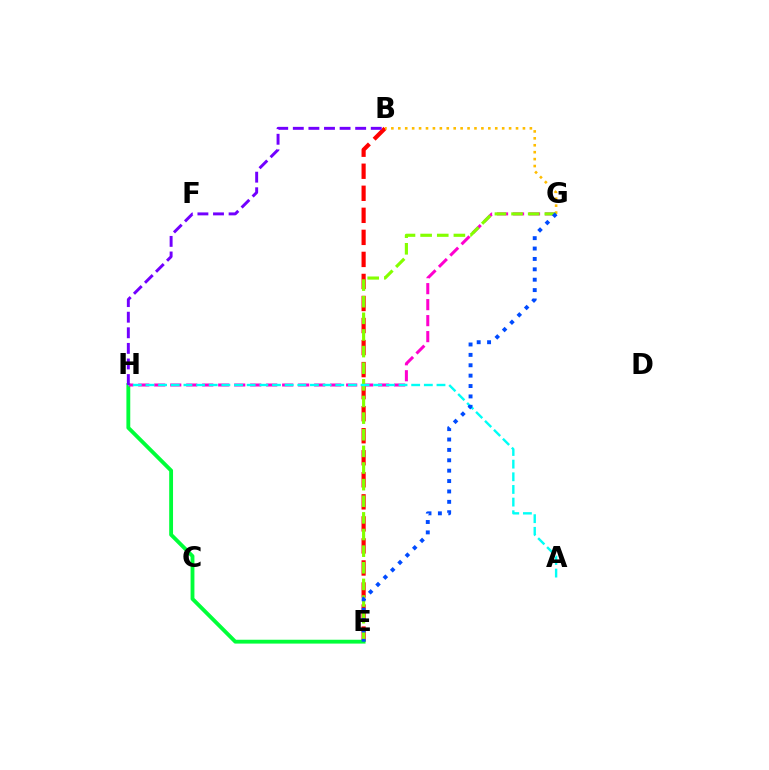{('B', 'E'): [{'color': '#ff0000', 'line_style': 'dashed', 'thickness': 2.99}], ('E', 'H'): [{'color': '#00ff39', 'line_style': 'solid', 'thickness': 2.77}], ('G', 'H'): [{'color': '#ff00cf', 'line_style': 'dashed', 'thickness': 2.17}], ('B', 'G'): [{'color': '#ffbd00', 'line_style': 'dotted', 'thickness': 1.88}], ('E', 'G'): [{'color': '#84ff00', 'line_style': 'dashed', 'thickness': 2.26}, {'color': '#004bff', 'line_style': 'dotted', 'thickness': 2.82}], ('A', 'H'): [{'color': '#00fff6', 'line_style': 'dashed', 'thickness': 1.72}], ('B', 'H'): [{'color': '#7200ff', 'line_style': 'dashed', 'thickness': 2.12}]}